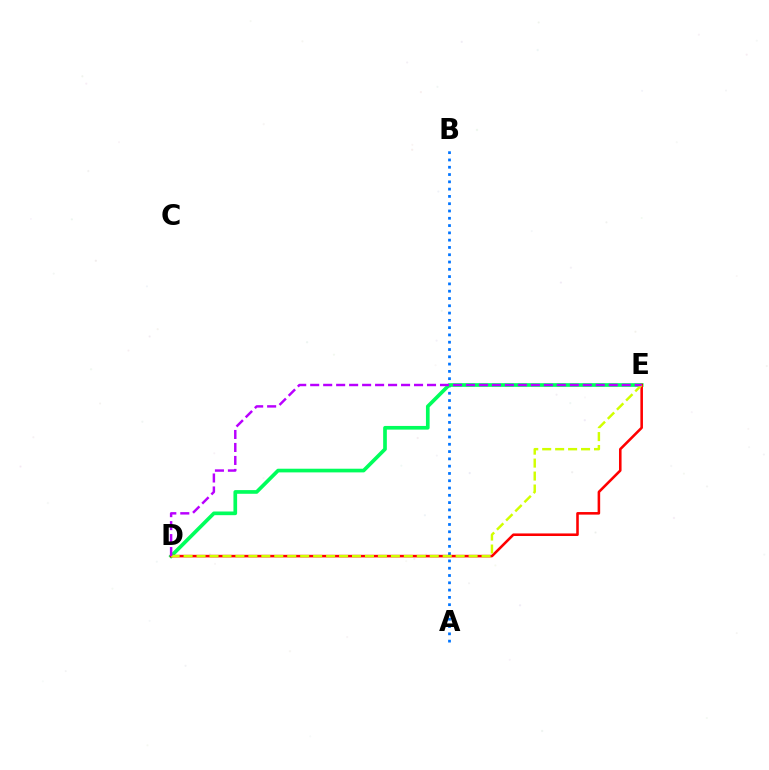{('A', 'B'): [{'color': '#0074ff', 'line_style': 'dotted', 'thickness': 1.98}], ('D', 'E'): [{'color': '#00ff5c', 'line_style': 'solid', 'thickness': 2.65}, {'color': '#ff0000', 'line_style': 'solid', 'thickness': 1.85}, {'color': '#d1ff00', 'line_style': 'dashed', 'thickness': 1.76}, {'color': '#b900ff', 'line_style': 'dashed', 'thickness': 1.76}]}